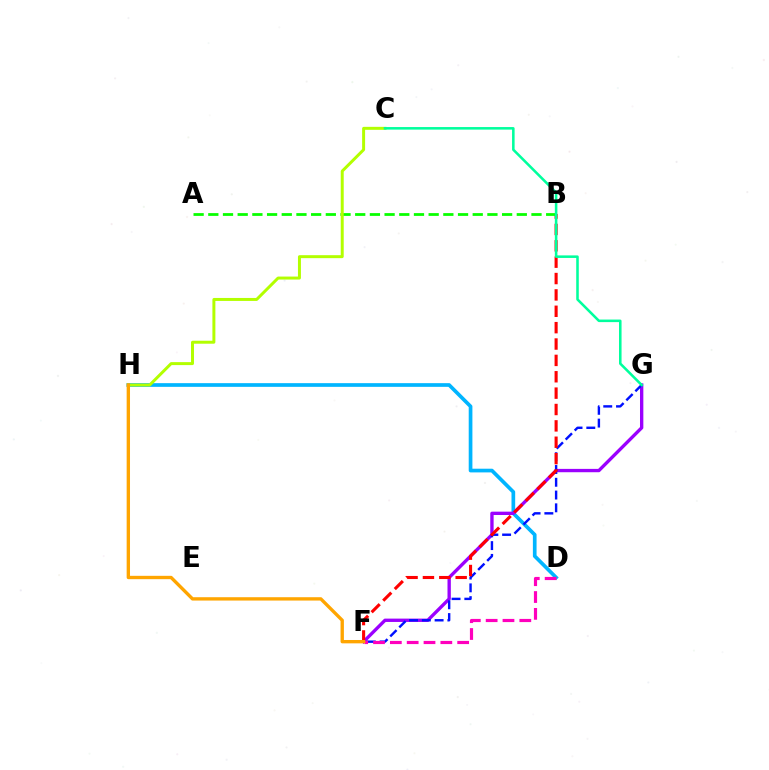{('D', 'H'): [{'color': '#00b5ff', 'line_style': 'solid', 'thickness': 2.66}], ('F', 'G'): [{'color': '#9b00ff', 'line_style': 'solid', 'thickness': 2.41}, {'color': '#0010ff', 'line_style': 'dashed', 'thickness': 1.74}], ('B', 'F'): [{'color': '#ff0000', 'line_style': 'dashed', 'thickness': 2.22}], ('A', 'B'): [{'color': '#08ff00', 'line_style': 'dashed', 'thickness': 2.0}], ('D', 'F'): [{'color': '#ff00bd', 'line_style': 'dashed', 'thickness': 2.29}], ('C', 'H'): [{'color': '#b3ff00', 'line_style': 'solid', 'thickness': 2.14}], ('F', 'H'): [{'color': '#ffa500', 'line_style': 'solid', 'thickness': 2.41}], ('C', 'G'): [{'color': '#00ff9d', 'line_style': 'solid', 'thickness': 1.84}]}